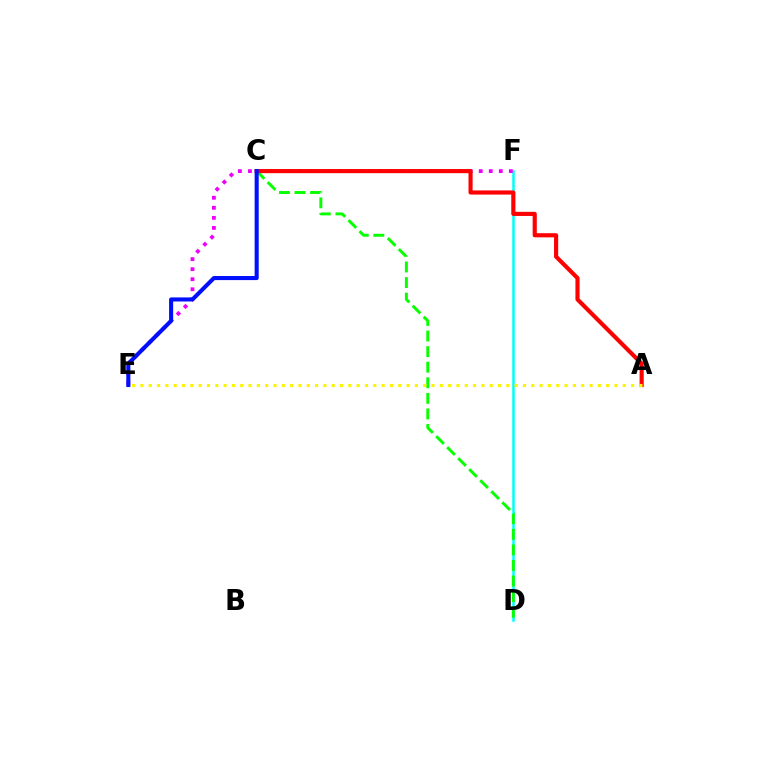{('D', 'F'): [{'color': '#00fff6', 'line_style': 'solid', 'thickness': 1.81}], ('E', 'F'): [{'color': '#ee00ff', 'line_style': 'dotted', 'thickness': 2.73}], ('C', 'D'): [{'color': '#08ff00', 'line_style': 'dashed', 'thickness': 2.12}], ('A', 'C'): [{'color': '#ff0000', 'line_style': 'solid', 'thickness': 2.97}], ('C', 'E'): [{'color': '#0010ff', 'line_style': 'solid', 'thickness': 2.94}], ('A', 'E'): [{'color': '#fcf500', 'line_style': 'dotted', 'thickness': 2.26}]}